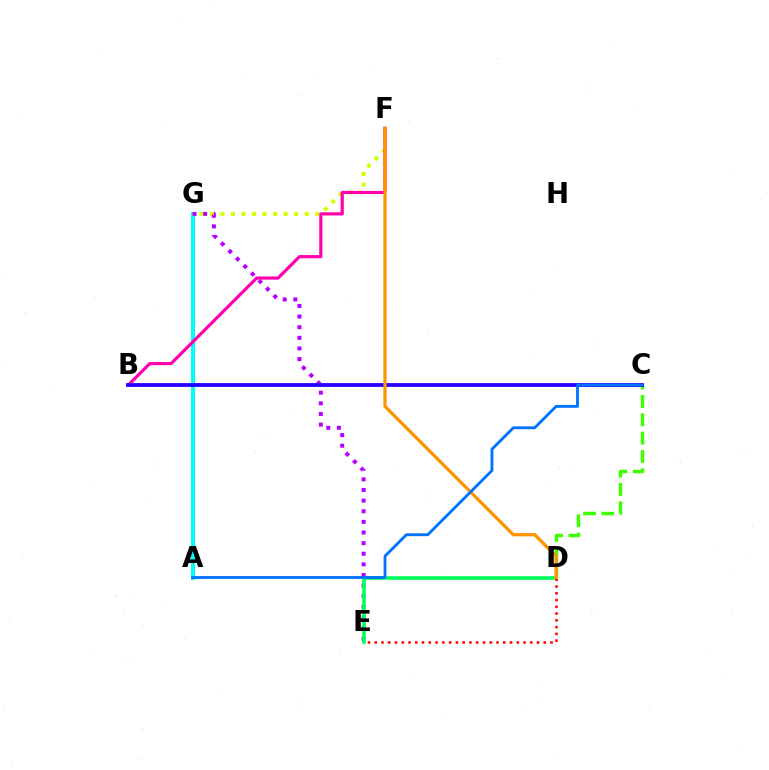{('C', 'D'): [{'color': '#3dff00', 'line_style': 'dashed', 'thickness': 2.49}], ('A', 'G'): [{'color': '#00fff6', 'line_style': 'solid', 'thickness': 2.91}], ('F', 'G'): [{'color': '#d1ff00', 'line_style': 'dotted', 'thickness': 2.86}], ('E', 'G'): [{'color': '#b900ff', 'line_style': 'dotted', 'thickness': 2.89}], ('D', 'E'): [{'color': '#00ff5c', 'line_style': 'solid', 'thickness': 2.6}, {'color': '#ff0000', 'line_style': 'dotted', 'thickness': 1.84}], ('B', 'F'): [{'color': '#ff00ac', 'line_style': 'solid', 'thickness': 2.28}], ('B', 'C'): [{'color': '#2500ff', 'line_style': 'solid', 'thickness': 2.75}], ('D', 'F'): [{'color': '#ff9400', 'line_style': 'solid', 'thickness': 2.36}], ('A', 'C'): [{'color': '#0074ff', 'line_style': 'solid', 'thickness': 2.06}]}